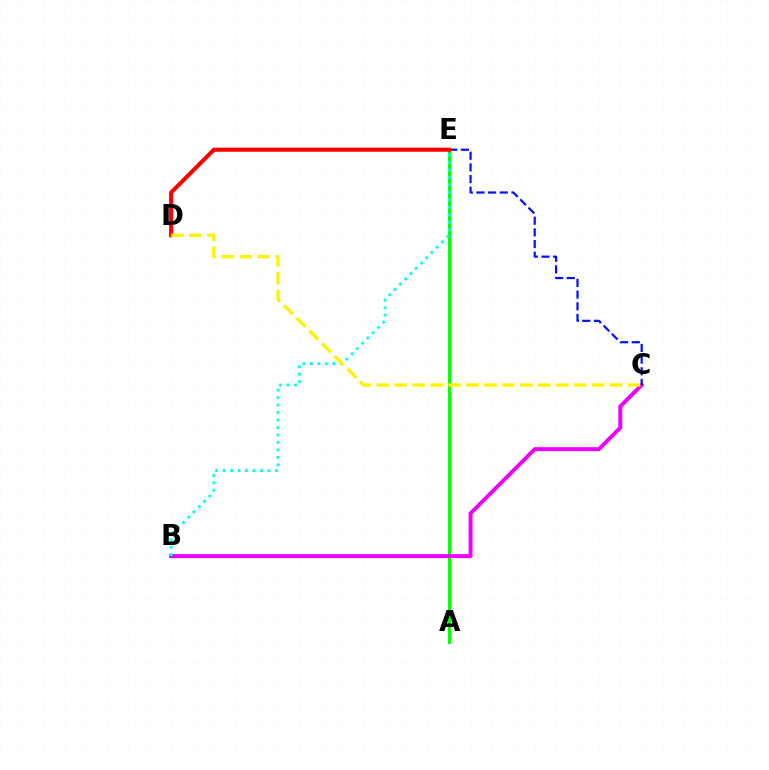{('A', 'E'): [{'color': '#08ff00', 'line_style': 'solid', 'thickness': 2.14}], ('B', 'C'): [{'color': '#ee00ff', 'line_style': 'solid', 'thickness': 2.85}], ('C', 'E'): [{'color': '#0010ff', 'line_style': 'dashed', 'thickness': 1.58}], ('B', 'E'): [{'color': '#00fff6', 'line_style': 'dotted', 'thickness': 2.03}], ('D', 'E'): [{'color': '#ff0000', 'line_style': 'solid', 'thickness': 2.92}], ('C', 'D'): [{'color': '#fcf500', 'line_style': 'dashed', 'thickness': 2.44}]}